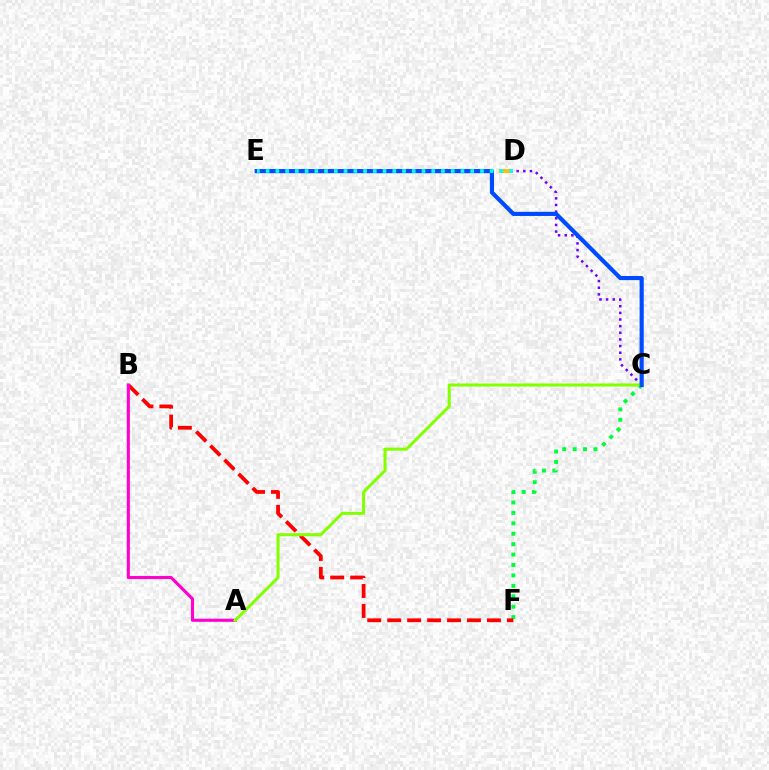{('C', 'F'): [{'color': '#00ff39', 'line_style': 'dotted', 'thickness': 2.83}], ('B', 'F'): [{'color': '#ff0000', 'line_style': 'dashed', 'thickness': 2.71}], ('A', 'B'): [{'color': '#ff00cf', 'line_style': 'solid', 'thickness': 2.24}], ('C', 'D'): [{'color': '#7200ff', 'line_style': 'dotted', 'thickness': 1.81}], ('D', 'E'): [{'color': '#ffbd00', 'line_style': 'dashed', 'thickness': 2.76}, {'color': '#00fff6', 'line_style': 'dotted', 'thickness': 2.65}], ('A', 'C'): [{'color': '#84ff00', 'line_style': 'solid', 'thickness': 2.19}], ('C', 'E'): [{'color': '#004bff', 'line_style': 'solid', 'thickness': 2.99}]}